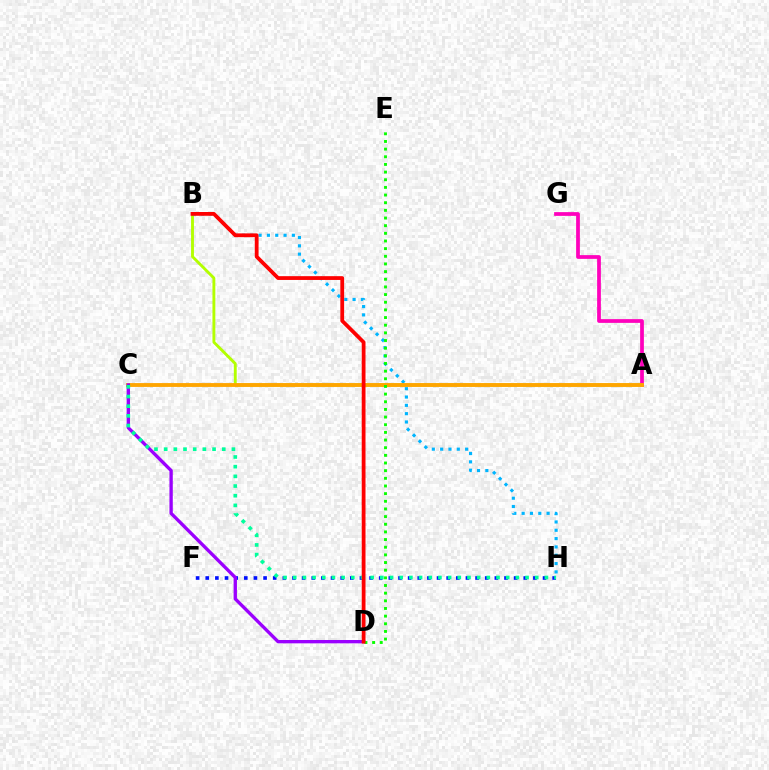{('A', 'G'): [{'color': '#ff00bd', 'line_style': 'solid', 'thickness': 2.69}], ('F', 'H'): [{'color': '#0010ff', 'line_style': 'dotted', 'thickness': 2.62}], ('A', 'B'): [{'color': '#b3ff00', 'line_style': 'solid', 'thickness': 2.07}], ('B', 'H'): [{'color': '#00b5ff', 'line_style': 'dotted', 'thickness': 2.26}], ('A', 'C'): [{'color': '#ffa500', 'line_style': 'solid', 'thickness': 2.77}], ('C', 'D'): [{'color': '#9b00ff', 'line_style': 'solid', 'thickness': 2.41}], ('D', 'E'): [{'color': '#08ff00', 'line_style': 'dotted', 'thickness': 2.08}], ('C', 'H'): [{'color': '#00ff9d', 'line_style': 'dotted', 'thickness': 2.63}], ('B', 'D'): [{'color': '#ff0000', 'line_style': 'solid', 'thickness': 2.72}]}